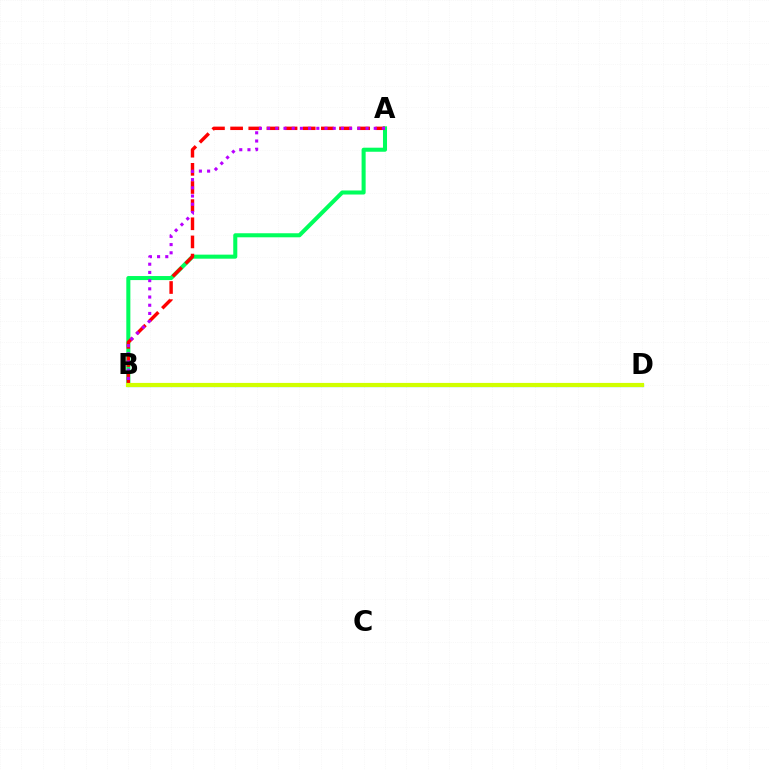{('B', 'D'): [{'color': '#0074ff', 'line_style': 'solid', 'thickness': 2.27}, {'color': '#d1ff00', 'line_style': 'solid', 'thickness': 3.0}], ('A', 'B'): [{'color': '#00ff5c', 'line_style': 'solid', 'thickness': 2.92}, {'color': '#ff0000', 'line_style': 'dashed', 'thickness': 2.47}, {'color': '#b900ff', 'line_style': 'dotted', 'thickness': 2.23}]}